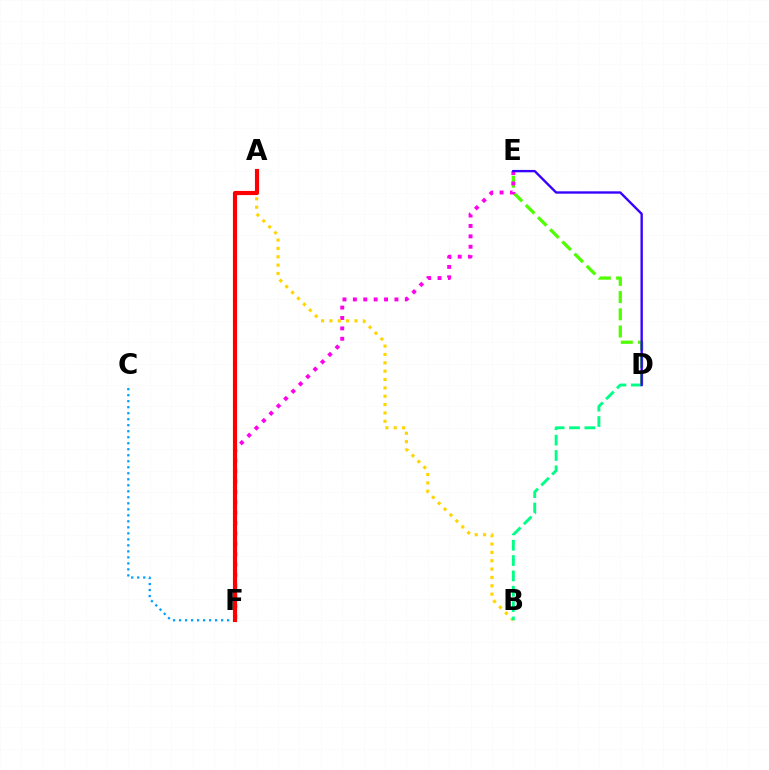{('D', 'E'): [{'color': '#4fff00', 'line_style': 'dashed', 'thickness': 2.34}, {'color': '#3700ff', 'line_style': 'solid', 'thickness': 1.7}], ('E', 'F'): [{'color': '#ff00ed', 'line_style': 'dotted', 'thickness': 2.82}], ('A', 'B'): [{'color': '#ffd500', 'line_style': 'dotted', 'thickness': 2.27}], ('B', 'D'): [{'color': '#00ff86', 'line_style': 'dashed', 'thickness': 2.09}], ('C', 'F'): [{'color': '#009eff', 'line_style': 'dotted', 'thickness': 1.63}], ('A', 'F'): [{'color': '#ff0000', 'line_style': 'solid', 'thickness': 2.98}]}